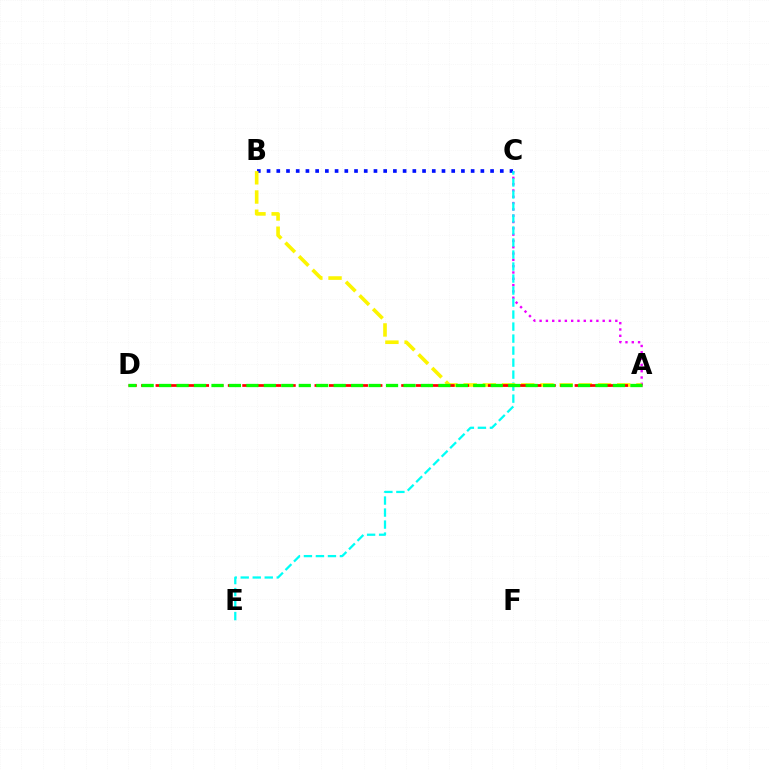{('A', 'C'): [{'color': '#ee00ff', 'line_style': 'dotted', 'thickness': 1.71}], ('B', 'C'): [{'color': '#0010ff', 'line_style': 'dotted', 'thickness': 2.64}], ('C', 'E'): [{'color': '#00fff6', 'line_style': 'dashed', 'thickness': 1.63}], ('A', 'B'): [{'color': '#fcf500', 'line_style': 'dashed', 'thickness': 2.61}], ('A', 'D'): [{'color': '#ff0000', 'line_style': 'dashed', 'thickness': 1.96}, {'color': '#08ff00', 'line_style': 'dashed', 'thickness': 2.37}]}